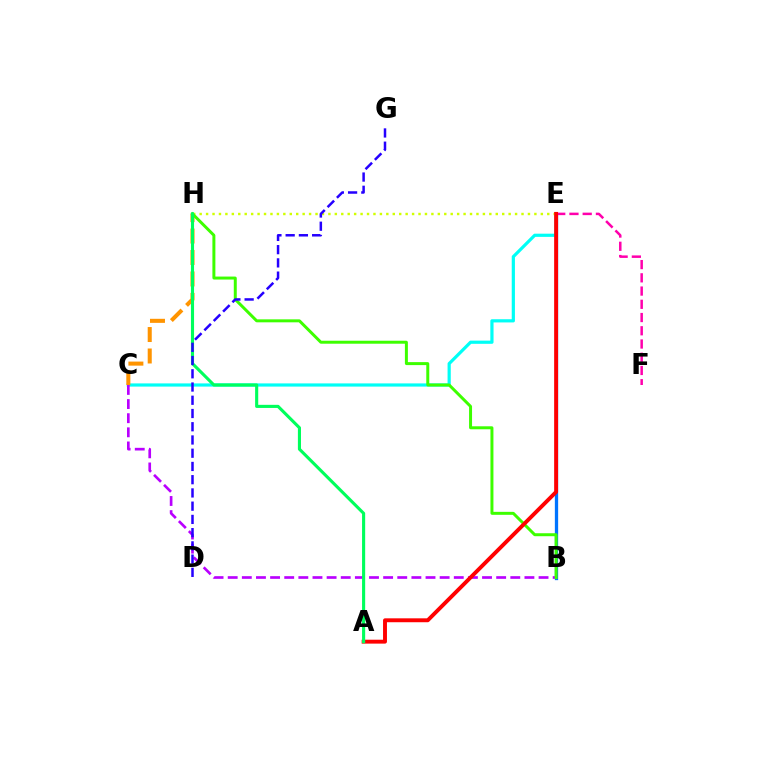{('C', 'E'): [{'color': '#00fff6', 'line_style': 'solid', 'thickness': 2.3}], ('B', 'E'): [{'color': '#0074ff', 'line_style': 'solid', 'thickness': 2.37}], ('E', 'H'): [{'color': '#d1ff00', 'line_style': 'dotted', 'thickness': 1.75}], ('E', 'F'): [{'color': '#ff00ac', 'line_style': 'dashed', 'thickness': 1.8}], ('B', 'C'): [{'color': '#b900ff', 'line_style': 'dashed', 'thickness': 1.92}], ('C', 'H'): [{'color': '#ff9400', 'line_style': 'dashed', 'thickness': 2.91}], ('B', 'H'): [{'color': '#3dff00', 'line_style': 'solid', 'thickness': 2.14}], ('A', 'E'): [{'color': '#ff0000', 'line_style': 'solid', 'thickness': 2.81}], ('A', 'H'): [{'color': '#00ff5c', 'line_style': 'solid', 'thickness': 2.24}], ('D', 'G'): [{'color': '#2500ff', 'line_style': 'dashed', 'thickness': 1.8}]}